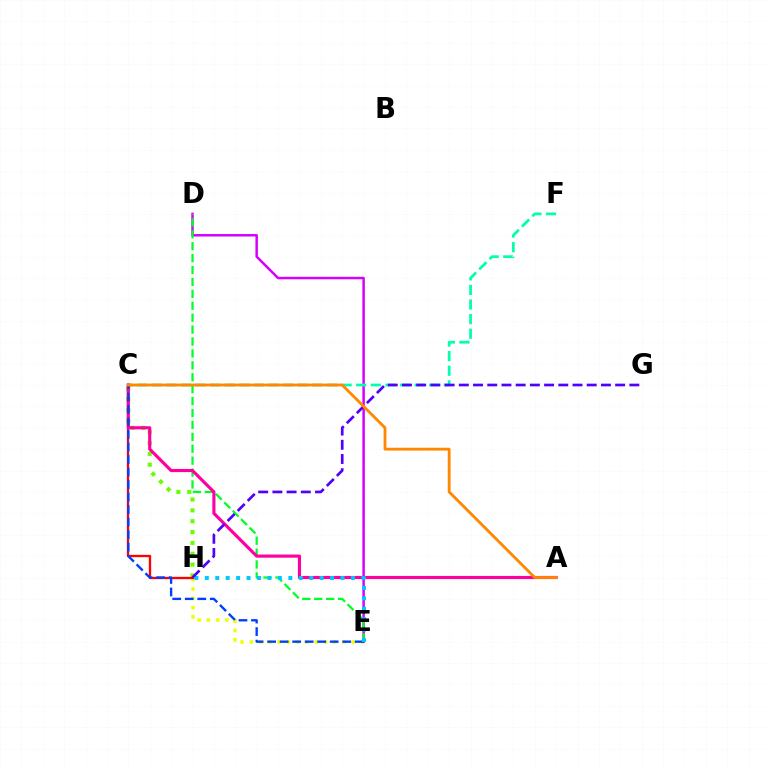{('C', 'H'): [{'color': '#66ff00', 'line_style': 'dotted', 'thickness': 2.95}, {'color': '#ff0000', 'line_style': 'solid', 'thickness': 1.68}], ('E', 'H'): [{'color': '#eeff00', 'line_style': 'dotted', 'thickness': 2.52}, {'color': '#00c7ff', 'line_style': 'dotted', 'thickness': 2.84}], ('D', 'E'): [{'color': '#d600ff', 'line_style': 'solid', 'thickness': 1.79}, {'color': '#00ff27', 'line_style': 'dashed', 'thickness': 1.62}], ('C', 'F'): [{'color': '#00ffaf', 'line_style': 'dashed', 'thickness': 1.98}], ('A', 'C'): [{'color': '#ff00a0', 'line_style': 'solid', 'thickness': 2.26}, {'color': '#ff8800', 'line_style': 'solid', 'thickness': 2.04}], ('C', 'E'): [{'color': '#003fff', 'line_style': 'dashed', 'thickness': 1.7}], ('G', 'H'): [{'color': '#4f00ff', 'line_style': 'dashed', 'thickness': 1.93}]}